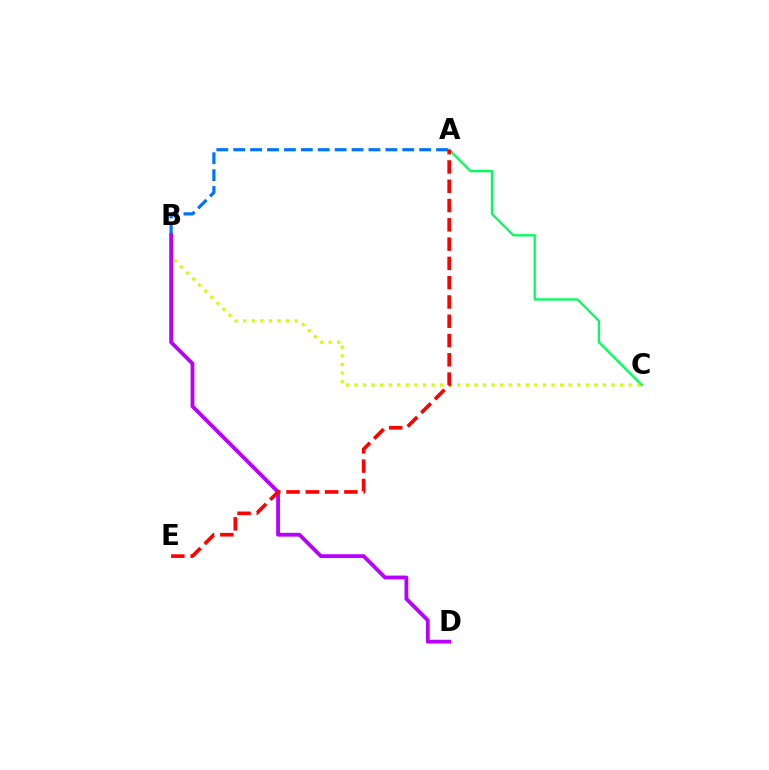{('A', 'C'): [{'color': '#00ff5c', 'line_style': 'solid', 'thickness': 1.66}], ('A', 'B'): [{'color': '#0074ff', 'line_style': 'dashed', 'thickness': 2.3}], ('B', 'C'): [{'color': '#d1ff00', 'line_style': 'dotted', 'thickness': 2.33}], ('B', 'D'): [{'color': '#b900ff', 'line_style': 'solid', 'thickness': 2.75}], ('A', 'E'): [{'color': '#ff0000', 'line_style': 'dashed', 'thickness': 2.62}]}